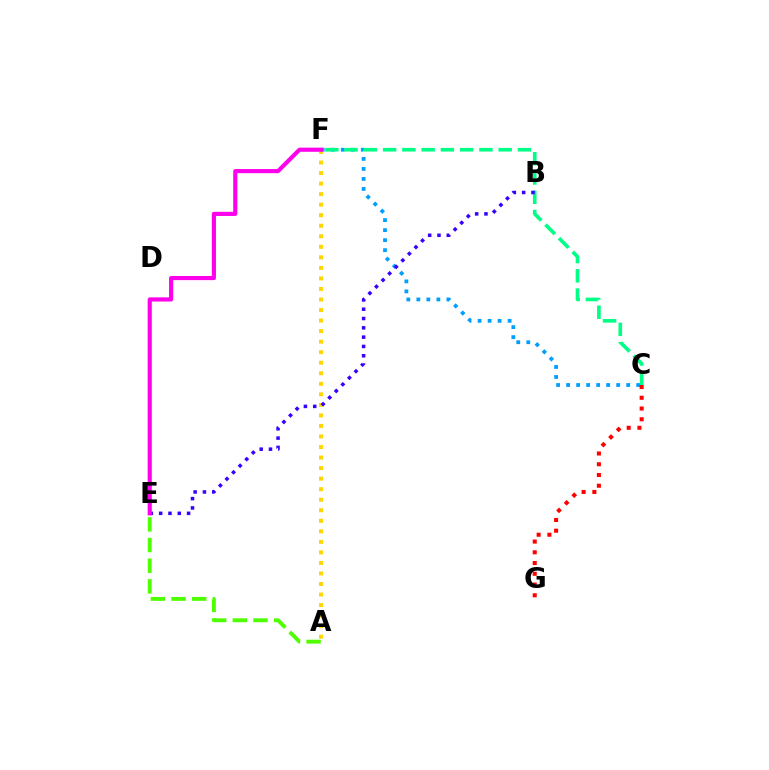{('A', 'F'): [{'color': '#ffd500', 'line_style': 'dotted', 'thickness': 2.86}], ('A', 'E'): [{'color': '#4fff00', 'line_style': 'dashed', 'thickness': 2.81}], ('C', 'F'): [{'color': '#009eff', 'line_style': 'dotted', 'thickness': 2.72}, {'color': '#00ff86', 'line_style': 'dashed', 'thickness': 2.62}], ('B', 'E'): [{'color': '#3700ff', 'line_style': 'dotted', 'thickness': 2.53}], ('E', 'F'): [{'color': '#ff00ed', 'line_style': 'solid', 'thickness': 2.98}], ('C', 'G'): [{'color': '#ff0000', 'line_style': 'dotted', 'thickness': 2.92}]}